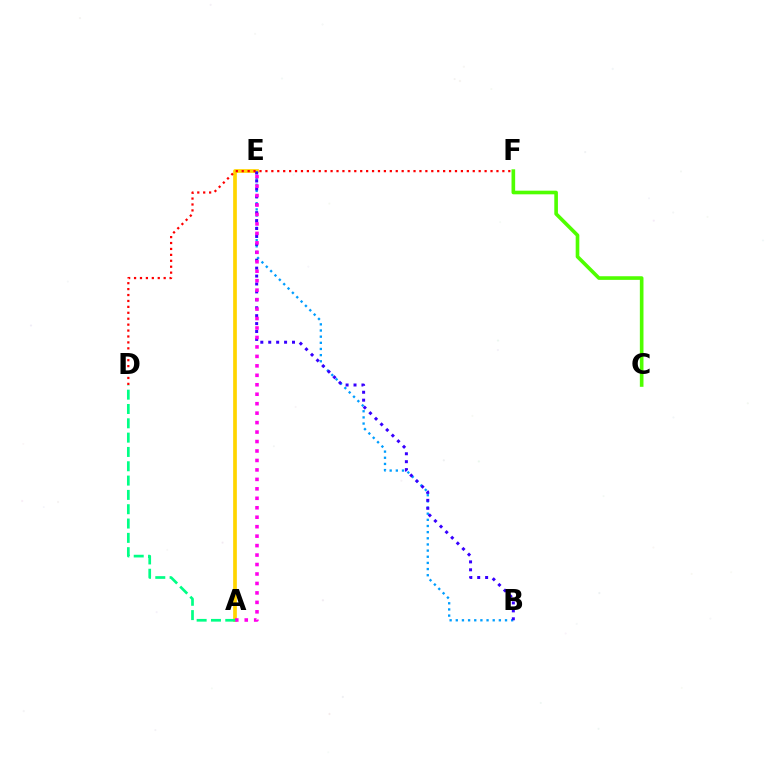{('A', 'E'): [{'color': '#ffd500', 'line_style': 'solid', 'thickness': 2.66}, {'color': '#ff00ed', 'line_style': 'dotted', 'thickness': 2.57}], ('B', 'E'): [{'color': '#009eff', 'line_style': 'dotted', 'thickness': 1.67}, {'color': '#3700ff', 'line_style': 'dotted', 'thickness': 2.15}], ('A', 'D'): [{'color': '#00ff86', 'line_style': 'dashed', 'thickness': 1.95}], ('D', 'F'): [{'color': '#ff0000', 'line_style': 'dotted', 'thickness': 1.61}], ('C', 'F'): [{'color': '#4fff00', 'line_style': 'solid', 'thickness': 2.62}]}